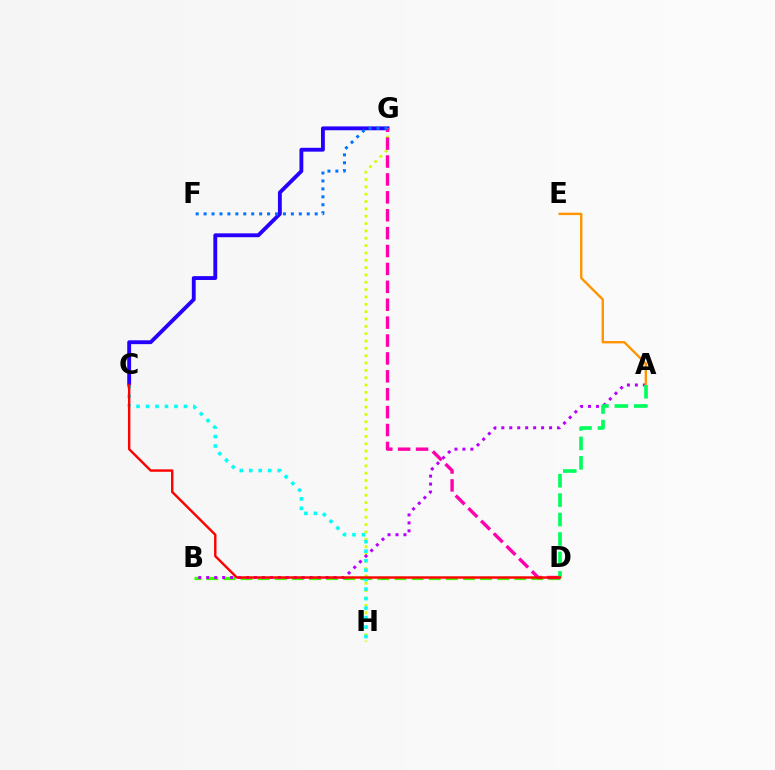{('B', 'D'): [{'color': '#3dff00', 'line_style': 'dashed', 'thickness': 2.32}], ('C', 'G'): [{'color': '#2500ff', 'line_style': 'solid', 'thickness': 2.77}], ('G', 'H'): [{'color': '#d1ff00', 'line_style': 'dotted', 'thickness': 1.99}], ('A', 'B'): [{'color': '#b900ff', 'line_style': 'dotted', 'thickness': 2.16}], ('A', 'E'): [{'color': '#ff9400', 'line_style': 'solid', 'thickness': 1.72}], ('D', 'G'): [{'color': '#ff00ac', 'line_style': 'dashed', 'thickness': 2.43}], ('C', 'H'): [{'color': '#00fff6', 'line_style': 'dotted', 'thickness': 2.58}], ('F', 'G'): [{'color': '#0074ff', 'line_style': 'dotted', 'thickness': 2.16}], ('A', 'D'): [{'color': '#00ff5c', 'line_style': 'dashed', 'thickness': 2.64}], ('C', 'D'): [{'color': '#ff0000', 'line_style': 'solid', 'thickness': 1.73}]}